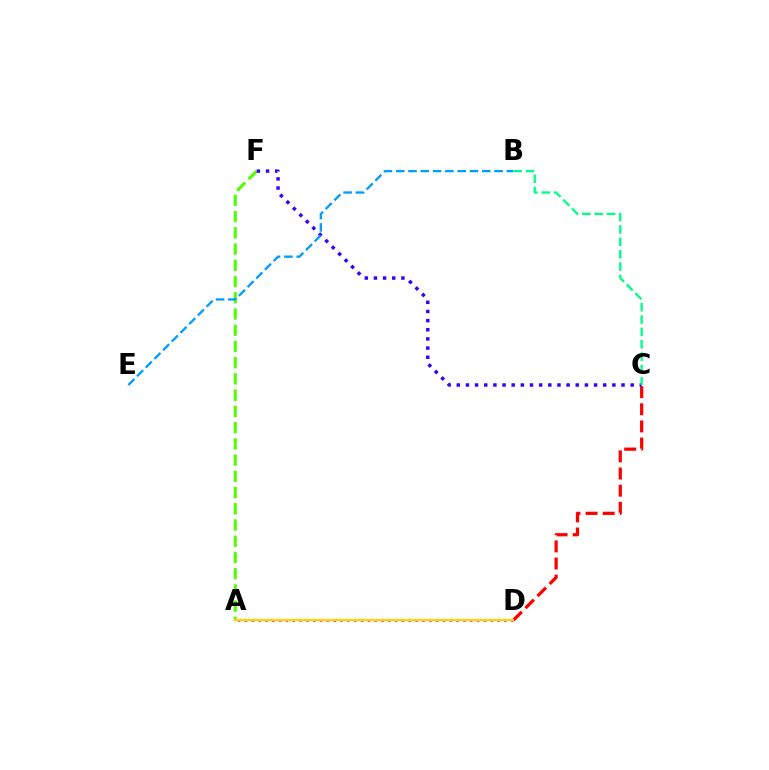{('C', 'D'): [{'color': '#ff0000', 'line_style': 'dashed', 'thickness': 2.33}], ('A', 'F'): [{'color': '#4fff00', 'line_style': 'dashed', 'thickness': 2.21}], ('C', 'F'): [{'color': '#3700ff', 'line_style': 'dotted', 'thickness': 2.49}], ('B', 'E'): [{'color': '#009eff', 'line_style': 'dashed', 'thickness': 1.67}], ('A', 'D'): [{'color': '#ff00ed', 'line_style': 'dotted', 'thickness': 1.85}, {'color': '#ffd500', 'line_style': 'solid', 'thickness': 1.63}], ('B', 'C'): [{'color': '#00ff86', 'line_style': 'dashed', 'thickness': 1.68}]}